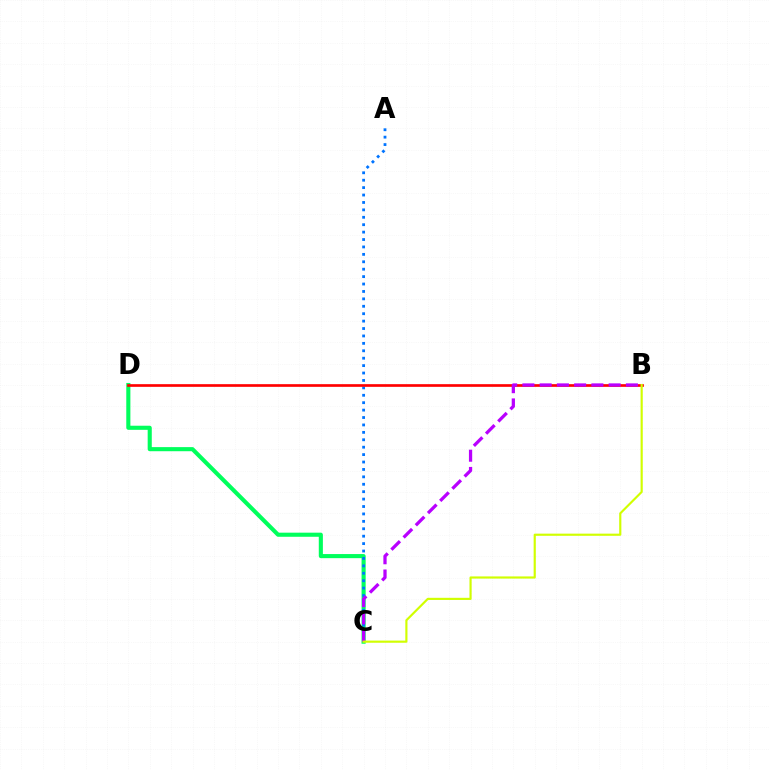{('C', 'D'): [{'color': '#00ff5c', 'line_style': 'solid', 'thickness': 2.95}], ('A', 'C'): [{'color': '#0074ff', 'line_style': 'dotted', 'thickness': 2.02}], ('B', 'D'): [{'color': '#ff0000', 'line_style': 'solid', 'thickness': 1.93}], ('B', 'C'): [{'color': '#b900ff', 'line_style': 'dashed', 'thickness': 2.34}, {'color': '#d1ff00', 'line_style': 'solid', 'thickness': 1.56}]}